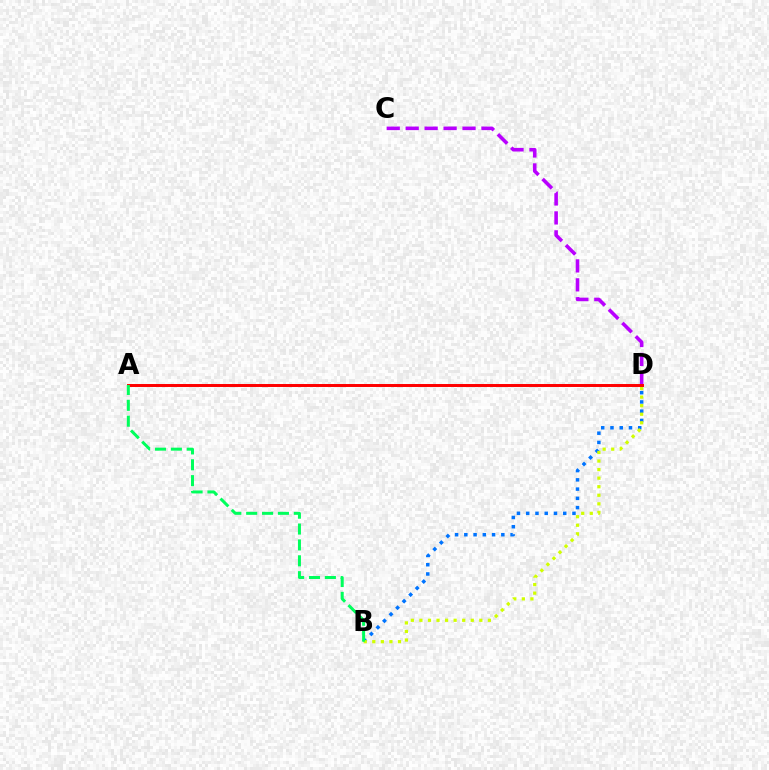{('B', 'D'): [{'color': '#0074ff', 'line_style': 'dotted', 'thickness': 2.51}, {'color': '#d1ff00', 'line_style': 'dotted', 'thickness': 2.33}], ('C', 'D'): [{'color': '#b900ff', 'line_style': 'dashed', 'thickness': 2.57}], ('A', 'D'): [{'color': '#ff0000', 'line_style': 'solid', 'thickness': 2.14}], ('A', 'B'): [{'color': '#00ff5c', 'line_style': 'dashed', 'thickness': 2.16}]}